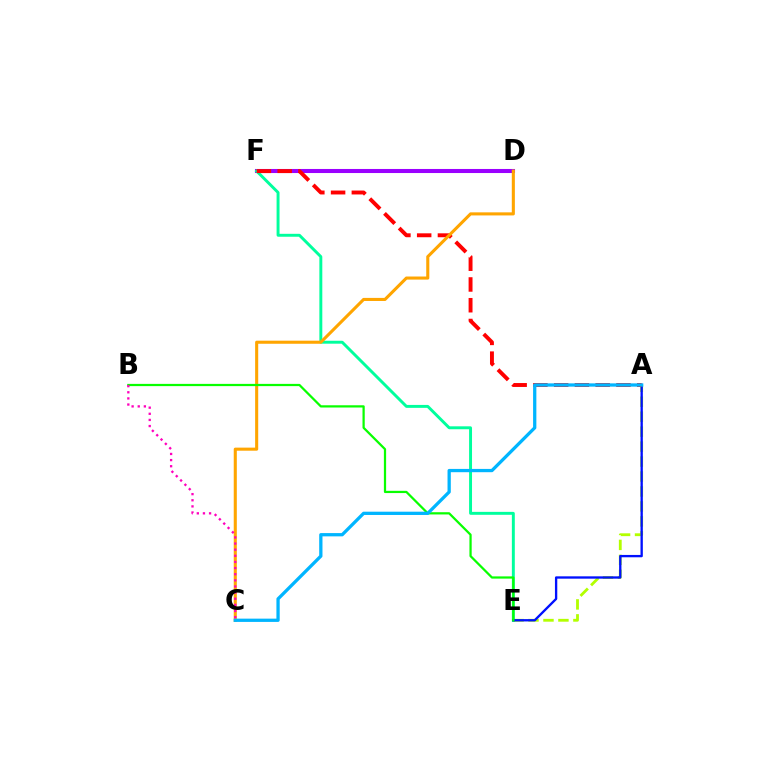{('D', 'F'): [{'color': '#9b00ff', 'line_style': 'solid', 'thickness': 2.93}], ('A', 'E'): [{'color': '#b3ff00', 'line_style': 'dashed', 'thickness': 2.03}, {'color': '#0010ff', 'line_style': 'solid', 'thickness': 1.68}], ('E', 'F'): [{'color': '#00ff9d', 'line_style': 'solid', 'thickness': 2.11}], ('A', 'F'): [{'color': '#ff0000', 'line_style': 'dashed', 'thickness': 2.82}], ('C', 'D'): [{'color': '#ffa500', 'line_style': 'solid', 'thickness': 2.22}], ('B', 'E'): [{'color': '#08ff00', 'line_style': 'solid', 'thickness': 1.61}], ('A', 'C'): [{'color': '#00b5ff', 'line_style': 'solid', 'thickness': 2.36}], ('B', 'C'): [{'color': '#ff00bd', 'line_style': 'dotted', 'thickness': 1.67}]}